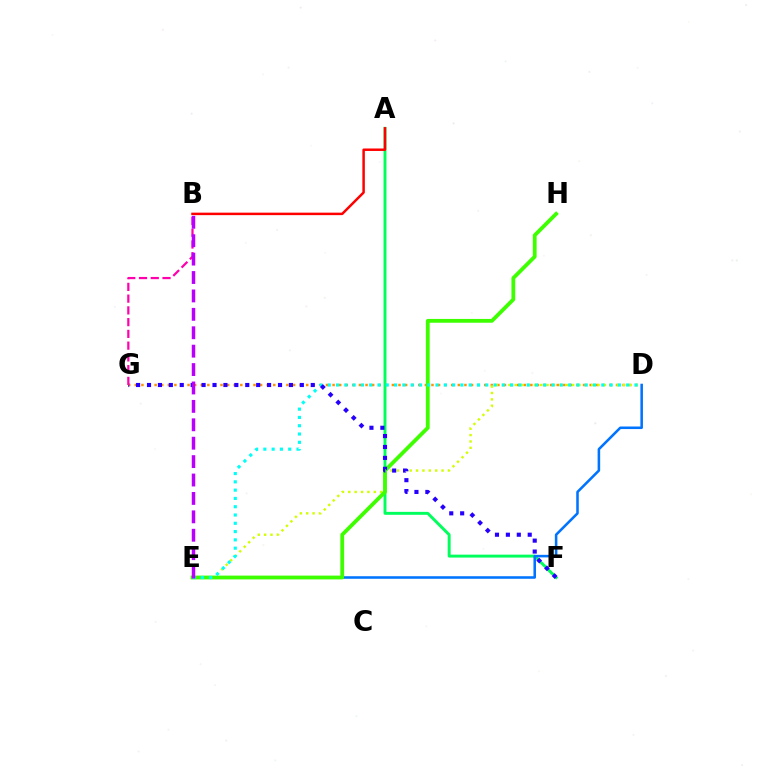{('D', 'G'): [{'color': '#ff9400', 'line_style': 'dotted', 'thickness': 1.79}], ('A', 'F'): [{'color': '#00ff5c', 'line_style': 'solid', 'thickness': 2.11}], ('A', 'B'): [{'color': '#ff0000', 'line_style': 'solid', 'thickness': 1.79}], ('D', 'E'): [{'color': '#0074ff', 'line_style': 'solid', 'thickness': 1.84}, {'color': '#d1ff00', 'line_style': 'dotted', 'thickness': 1.73}, {'color': '#00fff6', 'line_style': 'dotted', 'thickness': 2.25}], ('E', 'H'): [{'color': '#3dff00', 'line_style': 'solid', 'thickness': 2.73}], ('F', 'G'): [{'color': '#2500ff', 'line_style': 'dotted', 'thickness': 2.97}], ('B', 'G'): [{'color': '#ff00ac', 'line_style': 'dashed', 'thickness': 1.6}], ('B', 'E'): [{'color': '#b900ff', 'line_style': 'dashed', 'thickness': 2.5}]}